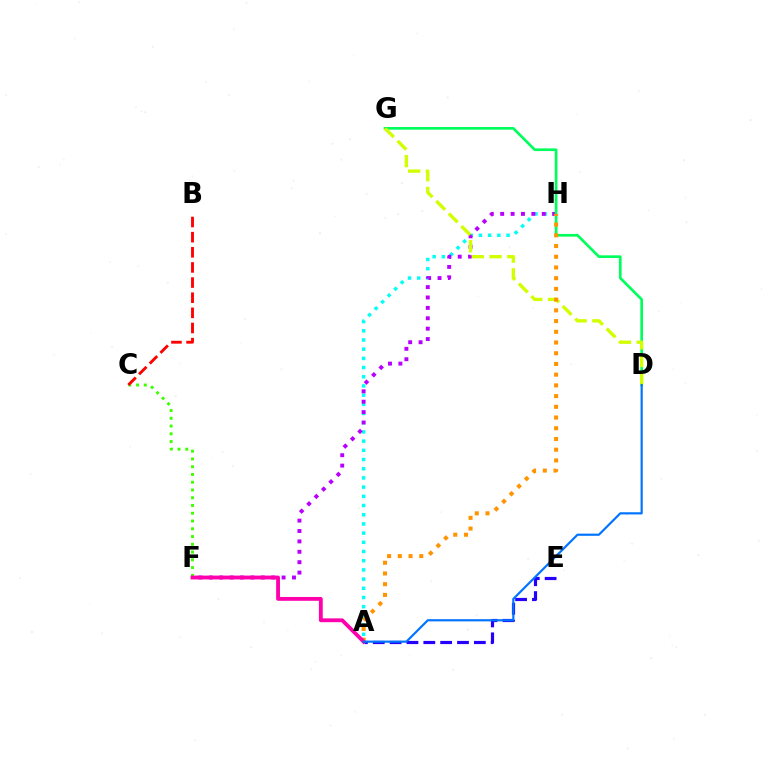{('A', 'H'): [{'color': '#00fff6', 'line_style': 'dotted', 'thickness': 2.5}, {'color': '#ff9400', 'line_style': 'dotted', 'thickness': 2.91}], ('F', 'H'): [{'color': '#b900ff', 'line_style': 'dotted', 'thickness': 2.82}], ('D', 'G'): [{'color': '#00ff5c', 'line_style': 'solid', 'thickness': 1.93}, {'color': '#d1ff00', 'line_style': 'dashed', 'thickness': 2.41}], ('A', 'E'): [{'color': '#2500ff', 'line_style': 'dashed', 'thickness': 2.29}], ('C', 'F'): [{'color': '#3dff00', 'line_style': 'dotted', 'thickness': 2.11}], ('B', 'C'): [{'color': '#ff0000', 'line_style': 'dashed', 'thickness': 2.06}], ('A', 'F'): [{'color': '#ff00ac', 'line_style': 'solid', 'thickness': 2.75}], ('A', 'D'): [{'color': '#0074ff', 'line_style': 'solid', 'thickness': 1.57}]}